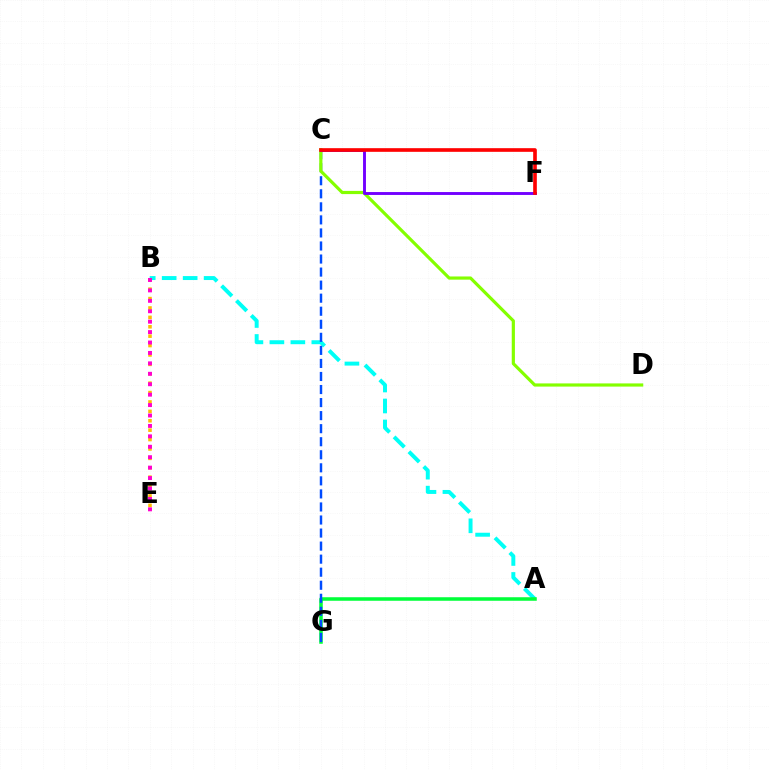{('A', 'B'): [{'color': '#00fff6', 'line_style': 'dashed', 'thickness': 2.85}], ('A', 'G'): [{'color': '#00ff39', 'line_style': 'solid', 'thickness': 2.54}], ('C', 'G'): [{'color': '#004bff', 'line_style': 'dashed', 'thickness': 1.77}], ('B', 'E'): [{'color': '#ffbd00', 'line_style': 'dotted', 'thickness': 2.55}, {'color': '#ff00cf', 'line_style': 'dotted', 'thickness': 2.83}], ('C', 'D'): [{'color': '#84ff00', 'line_style': 'solid', 'thickness': 2.29}], ('C', 'F'): [{'color': '#7200ff', 'line_style': 'solid', 'thickness': 2.09}, {'color': '#ff0000', 'line_style': 'solid', 'thickness': 2.63}]}